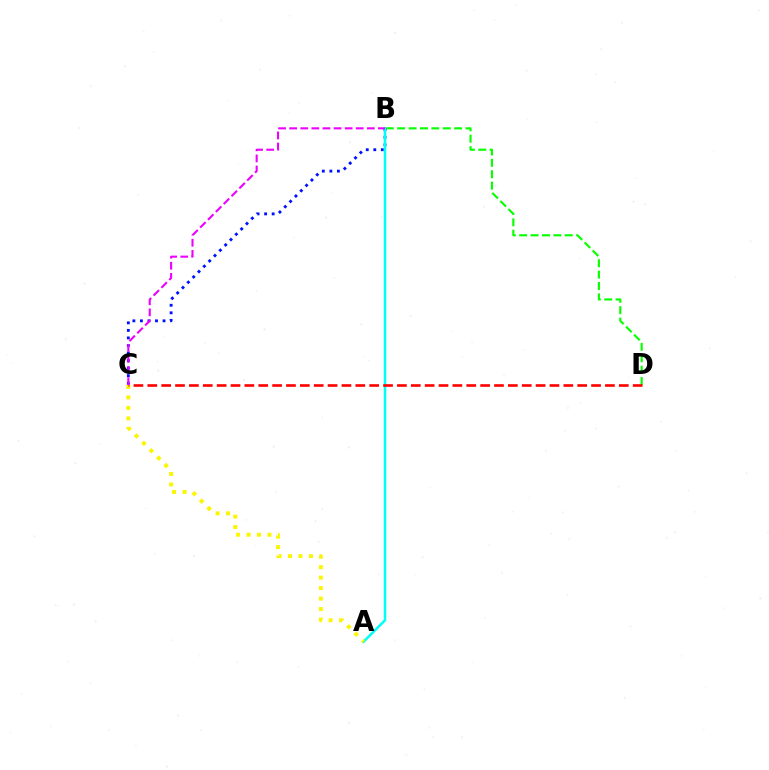{('B', 'D'): [{'color': '#08ff00', 'line_style': 'dashed', 'thickness': 1.55}], ('B', 'C'): [{'color': '#0010ff', 'line_style': 'dotted', 'thickness': 2.05}, {'color': '#ee00ff', 'line_style': 'dashed', 'thickness': 1.51}], ('A', 'B'): [{'color': '#00fff6', 'line_style': 'solid', 'thickness': 1.83}], ('A', 'C'): [{'color': '#fcf500', 'line_style': 'dotted', 'thickness': 2.85}], ('C', 'D'): [{'color': '#ff0000', 'line_style': 'dashed', 'thickness': 1.88}]}